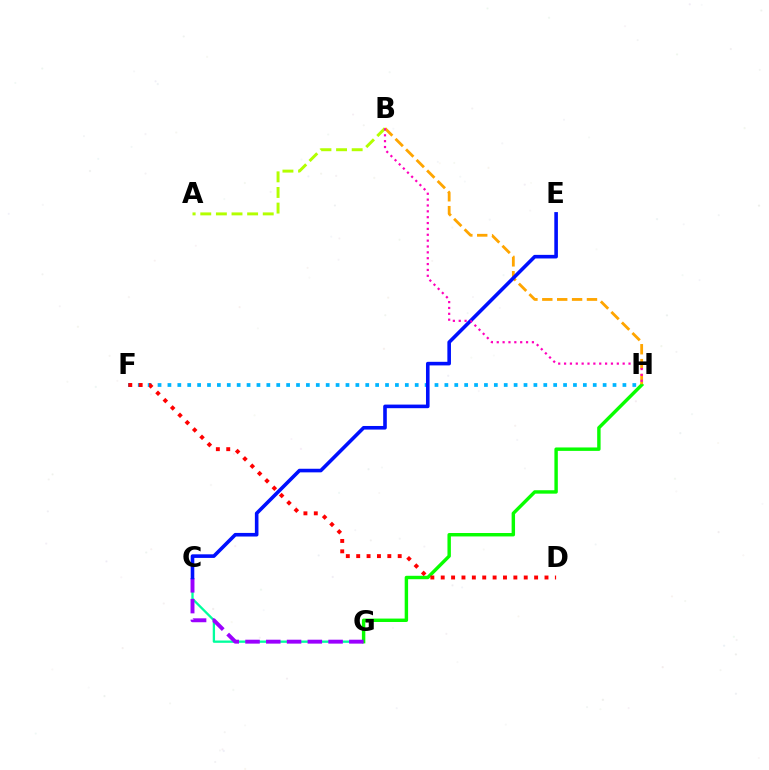{('F', 'H'): [{'color': '#00b5ff', 'line_style': 'dotted', 'thickness': 2.69}], ('A', 'B'): [{'color': '#b3ff00', 'line_style': 'dashed', 'thickness': 2.12}], ('C', 'G'): [{'color': '#00ff9d', 'line_style': 'solid', 'thickness': 1.66}, {'color': '#9b00ff', 'line_style': 'dashed', 'thickness': 2.82}], ('G', 'H'): [{'color': '#08ff00', 'line_style': 'solid', 'thickness': 2.46}], ('B', 'H'): [{'color': '#ffa500', 'line_style': 'dashed', 'thickness': 2.02}, {'color': '#ff00bd', 'line_style': 'dotted', 'thickness': 1.59}], ('C', 'E'): [{'color': '#0010ff', 'line_style': 'solid', 'thickness': 2.59}], ('D', 'F'): [{'color': '#ff0000', 'line_style': 'dotted', 'thickness': 2.82}]}